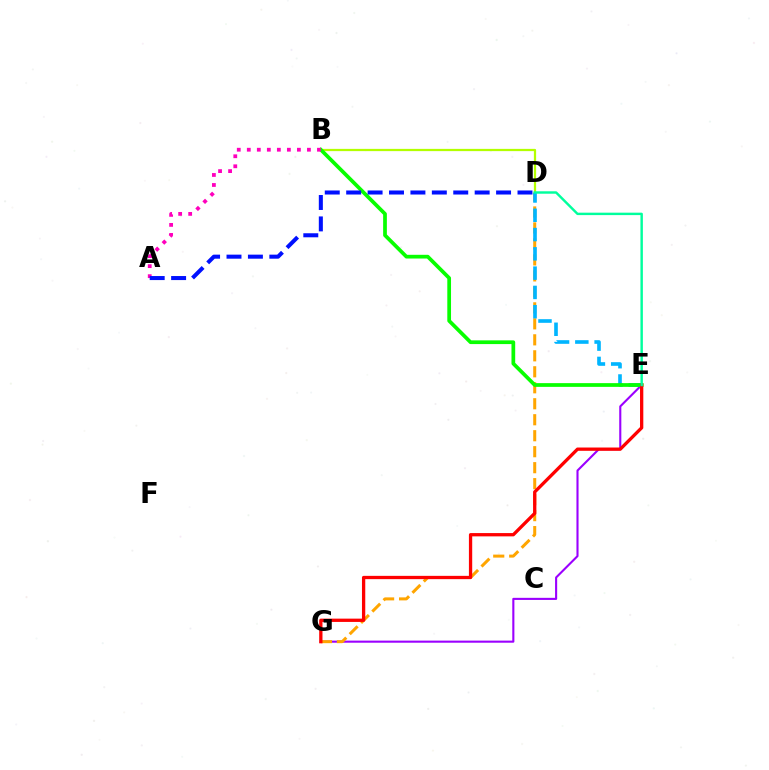{('B', 'D'): [{'color': '#b3ff00', 'line_style': 'solid', 'thickness': 1.62}], ('E', 'G'): [{'color': '#9b00ff', 'line_style': 'solid', 'thickness': 1.51}, {'color': '#ff0000', 'line_style': 'solid', 'thickness': 2.37}], ('D', 'G'): [{'color': '#ffa500', 'line_style': 'dashed', 'thickness': 2.17}], ('D', 'E'): [{'color': '#00b5ff', 'line_style': 'dashed', 'thickness': 2.62}, {'color': '#00ff9d', 'line_style': 'solid', 'thickness': 1.75}], ('B', 'E'): [{'color': '#08ff00', 'line_style': 'solid', 'thickness': 2.68}], ('A', 'B'): [{'color': '#ff00bd', 'line_style': 'dotted', 'thickness': 2.72}], ('A', 'D'): [{'color': '#0010ff', 'line_style': 'dashed', 'thickness': 2.91}]}